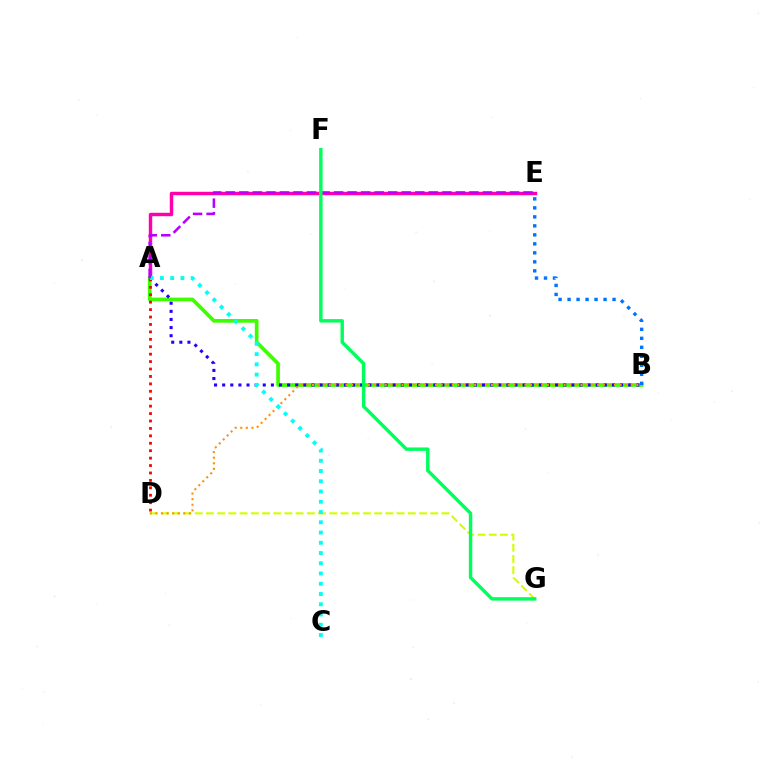{('A', 'B'): [{'color': '#3dff00', 'line_style': 'solid', 'thickness': 2.66}, {'color': '#2500ff', 'line_style': 'dotted', 'thickness': 2.21}], ('A', 'E'): [{'color': '#ff00ac', 'line_style': 'solid', 'thickness': 2.47}, {'color': '#b900ff', 'line_style': 'dashed', 'thickness': 1.84}], ('D', 'G'): [{'color': '#d1ff00', 'line_style': 'dashed', 'thickness': 1.52}], ('A', 'D'): [{'color': '#ff0000', 'line_style': 'dotted', 'thickness': 2.02}], ('B', 'E'): [{'color': '#0074ff', 'line_style': 'dotted', 'thickness': 2.44}], ('B', 'D'): [{'color': '#ff9400', 'line_style': 'dotted', 'thickness': 1.52}], ('A', 'C'): [{'color': '#00fff6', 'line_style': 'dotted', 'thickness': 2.78}], ('F', 'G'): [{'color': '#00ff5c', 'line_style': 'solid', 'thickness': 2.47}]}